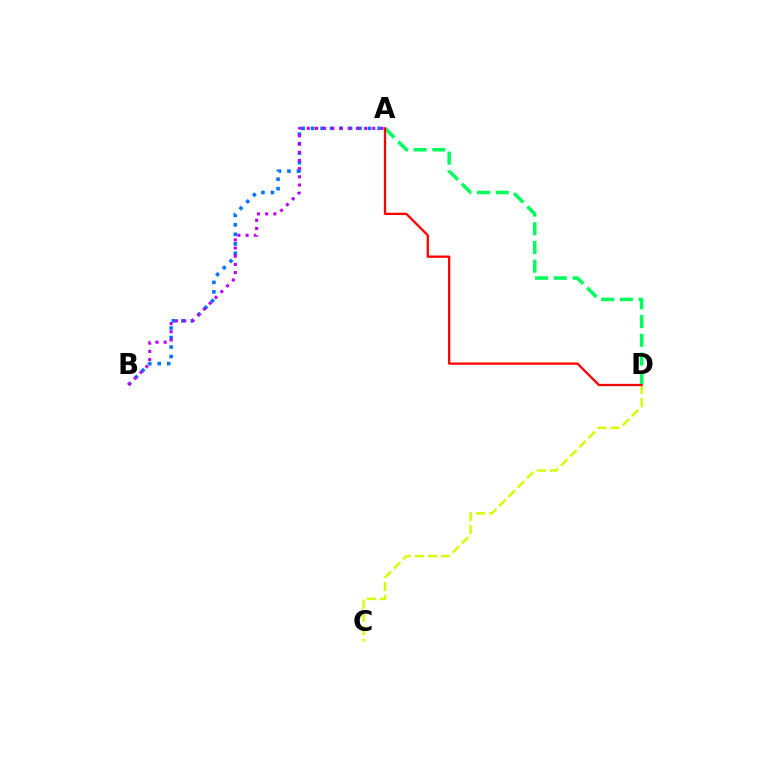{('A', 'B'): [{'color': '#0074ff', 'line_style': 'dotted', 'thickness': 2.58}, {'color': '#b900ff', 'line_style': 'dotted', 'thickness': 2.23}], ('C', 'D'): [{'color': '#d1ff00', 'line_style': 'dashed', 'thickness': 1.78}], ('A', 'D'): [{'color': '#00ff5c', 'line_style': 'dashed', 'thickness': 2.54}, {'color': '#ff0000', 'line_style': 'solid', 'thickness': 1.65}]}